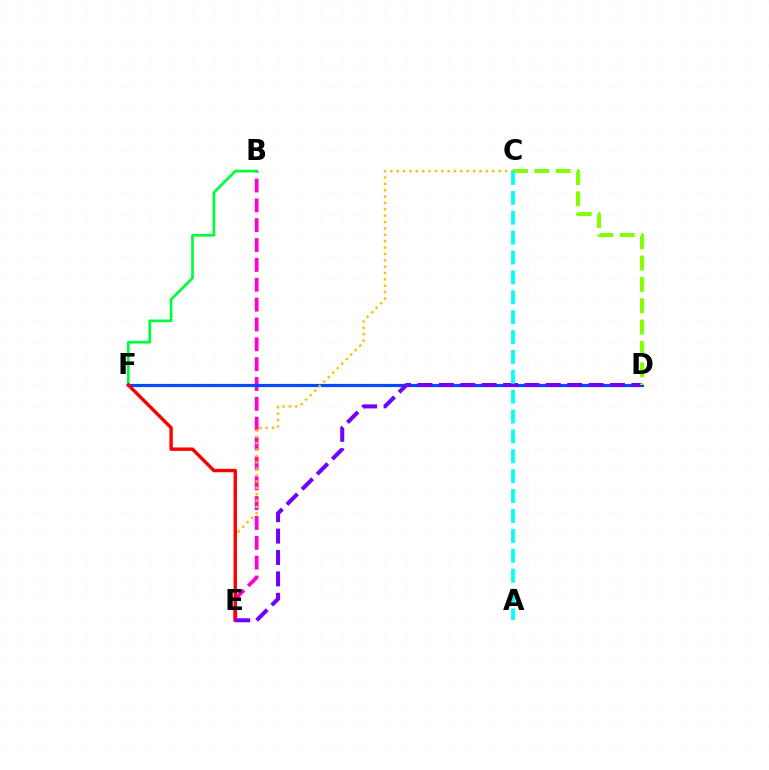{('B', 'E'): [{'color': '#ff00cf', 'line_style': 'dashed', 'thickness': 2.7}], ('D', 'F'): [{'color': '#004bff', 'line_style': 'solid', 'thickness': 2.28}], ('B', 'F'): [{'color': '#00ff39', 'line_style': 'solid', 'thickness': 1.95}], ('C', 'E'): [{'color': '#ffbd00', 'line_style': 'dotted', 'thickness': 1.73}], ('E', 'F'): [{'color': '#ff0000', 'line_style': 'solid', 'thickness': 2.46}], ('D', 'E'): [{'color': '#7200ff', 'line_style': 'dashed', 'thickness': 2.91}], ('C', 'D'): [{'color': '#84ff00', 'line_style': 'dashed', 'thickness': 2.9}], ('A', 'C'): [{'color': '#00fff6', 'line_style': 'dashed', 'thickness': 2.7}]}